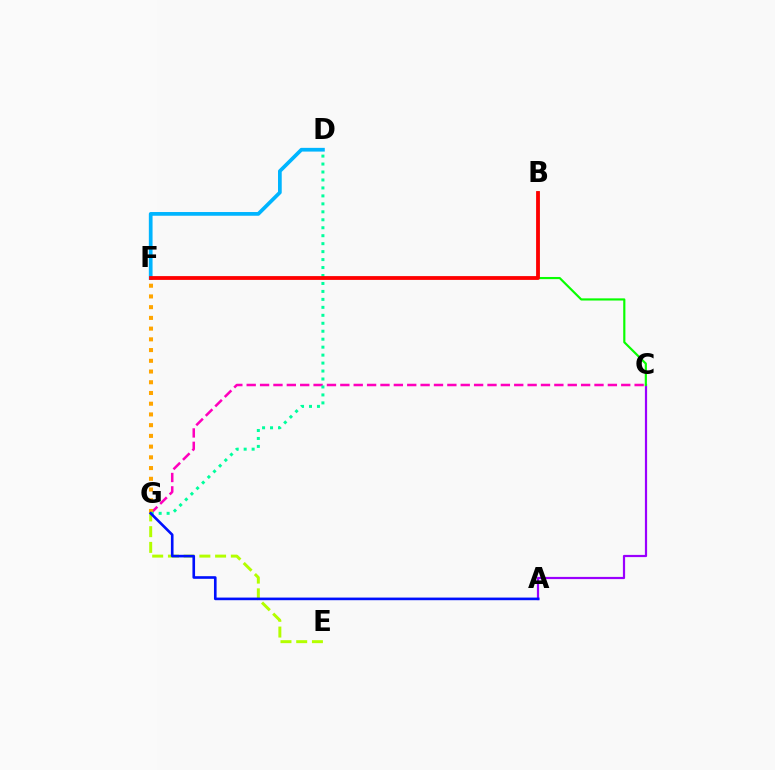{('E', 'G'): [{'color': '#b3ff00', 'line_style': 'dashed', 'thickness': 2.14}], ('C', 'G'): [{'color': '#ff00bd', 'line_style': 'dashed', 'thickness': 1.82}], ('F', 'G'): [{'color': '#ffa500', 'line_style': 'dotted', 'thickness': 2.91}], ('A', 'C'): [{'color': '#9b00ff', 'line_style': 'solid', 'thickness': 1.58}], ('B', 'C'): [{'color': '#08ff00', 'line_style': 'solid', 'thickness': 1.56}], ('D', 'G'): [{'color': '#00ff9d', 'line_style': 'dotted', 'thickness': 2.16}], ('A', 'G'): [{'color': '#0010ff', 'line_style': 'solid', 'thickness': 1.89}], ('D', 'F'): [{'color': '#00b5ff', 'line_style': 'solid', 'thickness': 2.68}], ('B', 'F'): [{'color': '#ff0000', 'line_style': 'solid', 'thickness': 2.74}]}